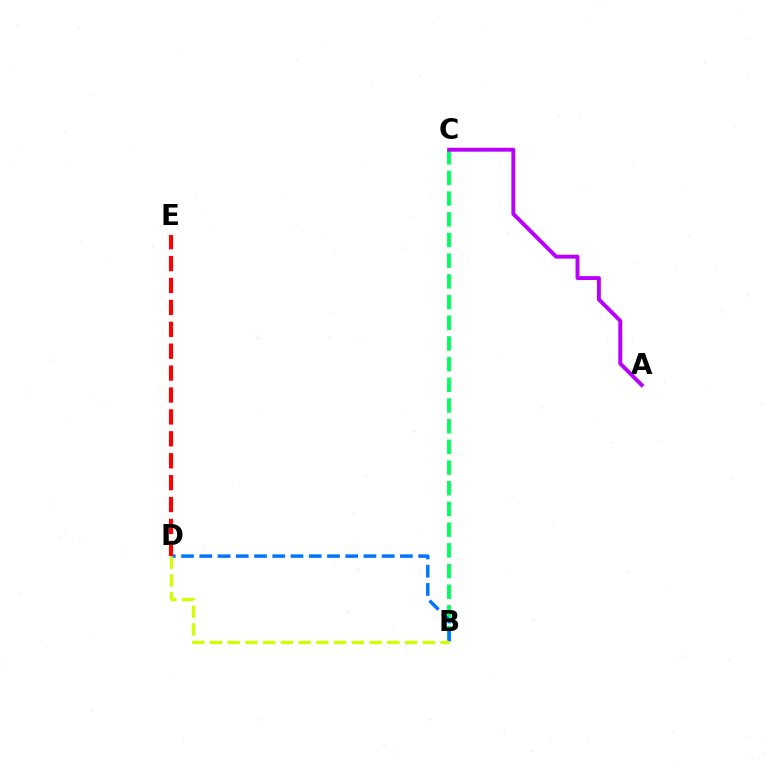{('B', 'C'): [{'color': '#00ff5c', 'line_style': 'dashed', 'thickness': 2.81}], ('B', 'D'): [{'color': '#0074ff', 'line_style': 'dashed', 'thickness': 2.48}, {'color': '#d1ff00', 'line_style': 'dashed', 'thickness': 2.41}], ('D', 'E'): [{'color': '#ff0000', 'line_style': 'dashed', 'thickness': 2.98}], ('A', 'C'): [{'color': '#b900ff', 'line_style': 'solid', 'thickness': 2.81}]}